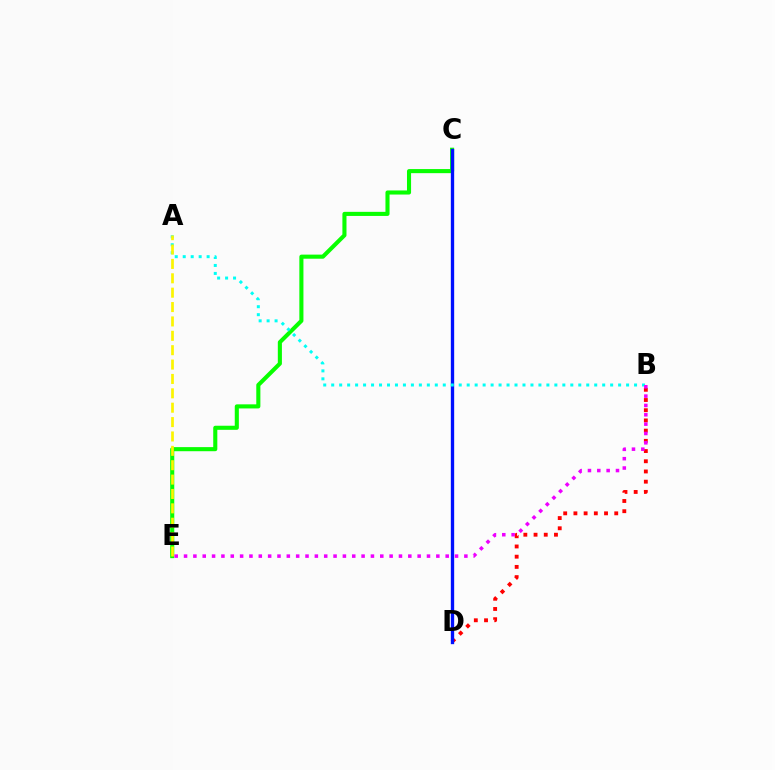{('C', 'E'): [{'color': '#08ff00', 'line_style': 'solid', 'thickness': 2.94}], ('B', 'D'): [{'color': '#ff0000', 'line_style': 'dotted', 'thickness': 2.77}], ('C', 'D'): [{'color': '#0010ff', 'line_style': 'solid', 'thickness': 2.4}], ('A', 'B'): [{'color': '#00fff6', 'line_style': 'dotted', 'thickness': 2.17}], ('B', 'E'): [{'color': '#ee00ff', 'line_style': 'dotted', 'thickness': 2.54}], ('A', 'E'): [{'color': '#fcf500', 'line_style': 'dashed', 'thickness': 1.95}]}